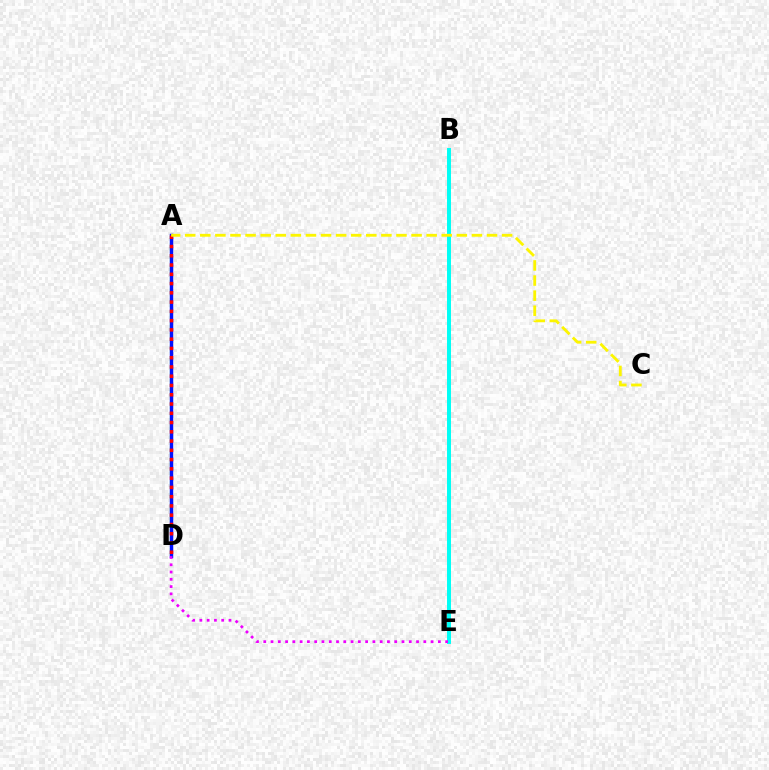{('A', 'D'): [{'color': '#08ff00', 'line_style': 'dashed', 'thickness': 1.53}, {'color': '#0010ff', 'line_style': 'solid', 'thickness': 2.48}, {'color': '#ff0000', 'line_style': 'dotted', 'thickness': 2.52}], ('B', 'E'): [{'color': '#00fff6', 'line_style': 'solid', 'thickness': 2.85}], ('D', 'E'): [{'color': '#ee00ff', 'line_style': 'dotted', 'thickness': 1.98}], ('A', 'C'): [{'color': '#fcf500', 'line_style': 'dashed', 'thickness': 2.05}]}